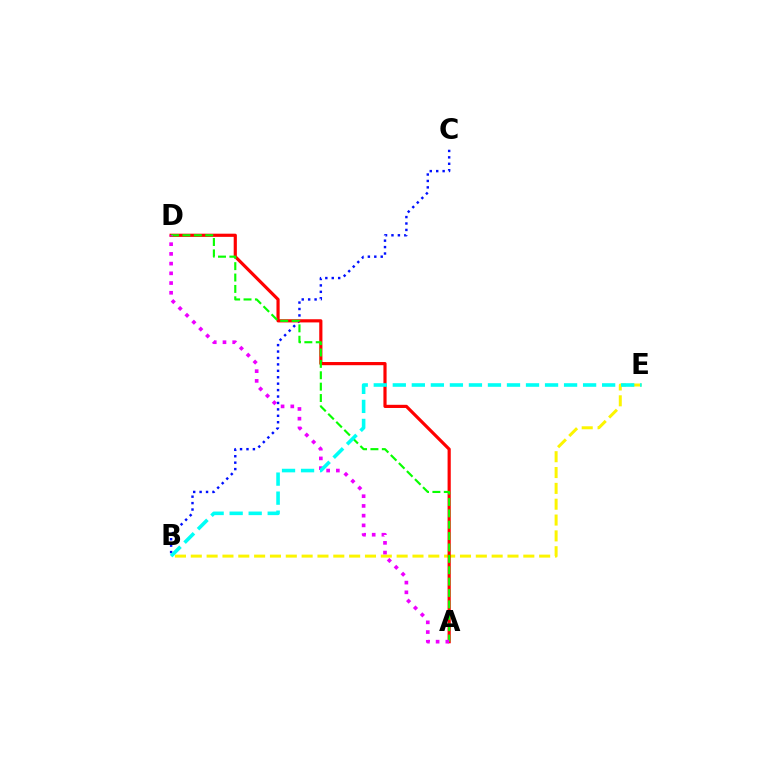{('B', 'E'): [{'color': '#fcf500', 'line_style': 'dashed', 'thickness': 2.15}, {'color': '#00fff6', 'line_style': 'dashed', 'thickness': 2.59}], ('B', 'C'): [{'color': '#0010ff', 'line_style': 'dotted', 'thickness': 1.75}], ('A', 'D'): [{'color': '#ff0000', 'line_style': 'solid', 'thickness': 2.28}, {'color': '#08ff00', 'line_style': 'dashed', 'thickness': 1.55}, {'color': '#ee00ff', 'line_style': 'dotted', 'thickness': 2.64}]}